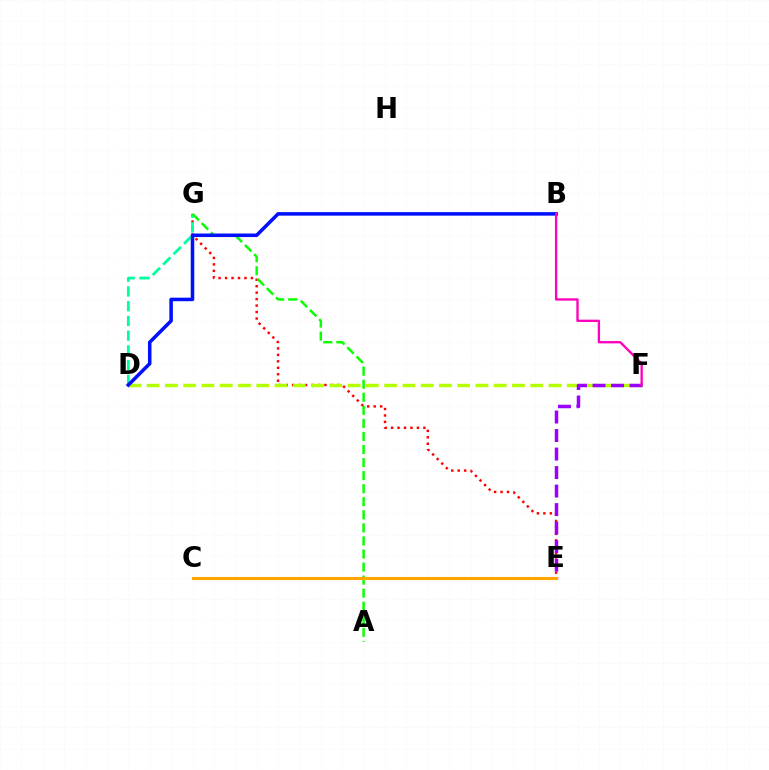{('E', 'G'): [{'color': '#ff0000', 'line_style': 'dotted', 'thickness': 1.76}], ('D', 'F'): [{'color': '#b3ff00', 'line_style': 'dashed', 'thickness': 2.48}], ('E', 'F'): [{'color': '#9b00ff', 'line_style': 'dashed', 'thickness': 2.51}], ('D', 'G'): [{'color': '#00ff9d', 'line_style': 'dashed', 'thickness': 2.0}], ('A', 'G'): [{'color': '#08ff00', 'line_style': 'dashed', 'thickness': 1.77}], ('B', 'D'): [{'color': '#0010ff', 'line_style': 'solid', 'thickness': 2.54}], ('B', 'F'): [{'color': '#ff00bd', 'line_style': 'solid', 'thickness': 1.68}], ('C', 'E'): [{'color': '#00b5ff', 'line_style': 'dotted', 'thickness': 2.16}, {'color': '#ffa500', 'line_style': 'solid', 'thickness': 2.23}]}